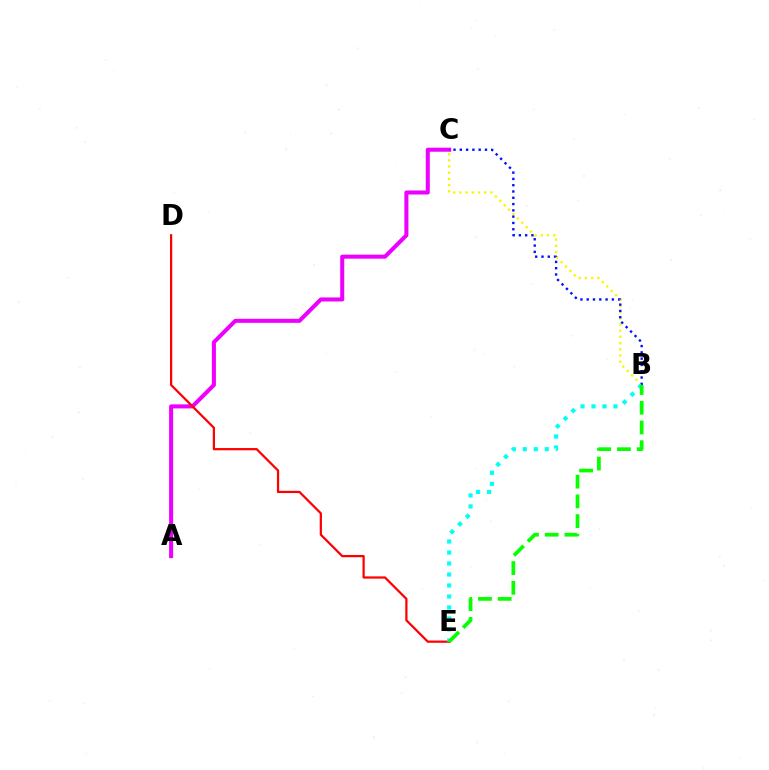{('A', 'C'): [{'color': '#ee00ff', 'line_style': 'solid', 'thickness': 2.91}], ('B', 'C'): [{'color': '#fcf500', 'line_style': 'dotted', 'thickness': 1.68}, {'color': '#0010ff', 'line_style': 'dotted', 'thickness': 1.71}], ('D', 'E'): [{'color': '#ff0000', 'line_style': 'solid', 'thickness': 1.61}], ('B', 'E'): [{'color': '#00fff6', 'line_style': 'dotted', 'thickness': 2.99}, {'color': '#08ff00', 'line_style': 'dashed', 'thickness': 2.68}]}